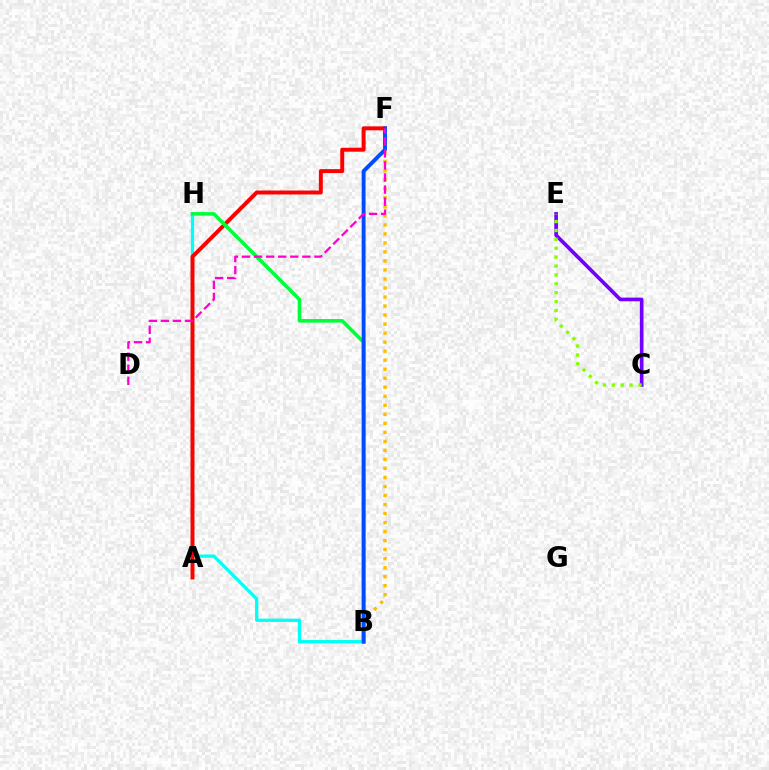{('C', 'E'): [{'color': '#7200ff', 'line_style': 'solid', 'thickness': 2.64}, {'color': '#84ff00', 'line_style': 'dotted', 'thickness': 2.42}], ('B', 'H'): [{'color': '#00fff6', 'line_style': 'solid', 'thickness': 2.34}, {'color': '#00ff39', 'line_style': 'solid', 'thickness': 2.59}], ('B', 'F'): [{'color': '#ffbd00', 'line_style': 'dotted', 'thickness': 2.45}, {'color': '#004bff', 'line_style': 'solid', 'thickness': 2.8}], ('A', 'F'): [{'color': '#ff0000', 'line_style': 'solid', 'thickness': 2.85}], ('D', 'F'): [{'color': '#ff00cf', 'line_style': 'dashed', 'thickness': 1.64}]}